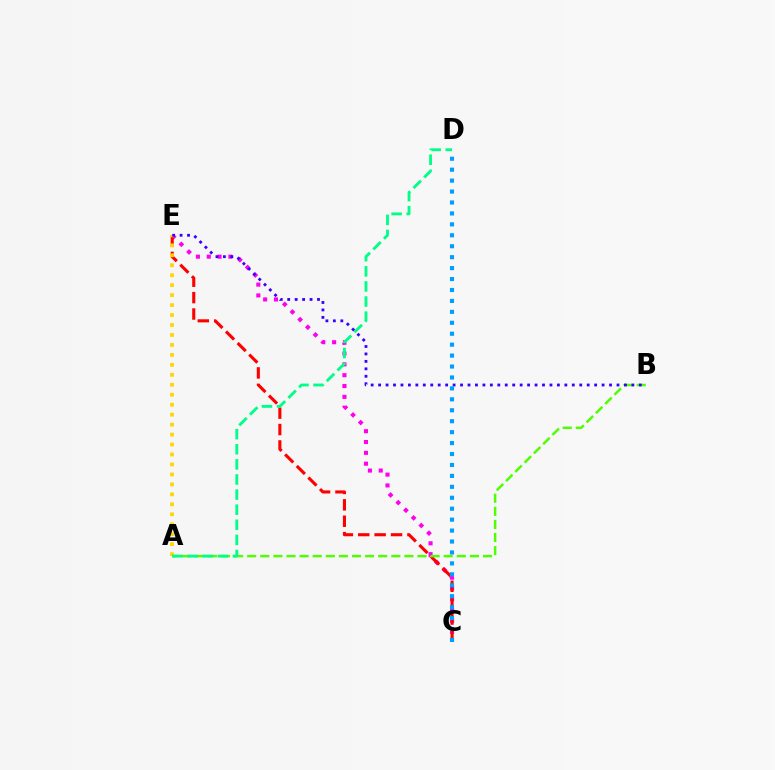{('C', 'E'): [{'color': '#ff00ed', 'line_style': 'dotted', 'thickness': 2.94}, {'color': '#ff0000', 'line_style': 'dashed', 'thickness': 2.23}], ('A', 'E'): [{'color': '#ffd500', 'line_style': 'dotted', 'thickness': 2.71}], ('A', 'B'): [{'color': '#4fff00', 'line_style': 'dashed', 'thickness': 1.78}], ('A', 'D'): [{'color': '#00ff86', 'line_style': 'dashed', 'thickness': 2.05}], ('B', 'E'): [{'color': '#3700ff', 'line_style': 'dotted', 'thickness': 2.02}], ('C', 'D'): [{'color': '#009eff', 'line_style': 'dotted', 'thickness': 2.97}]}